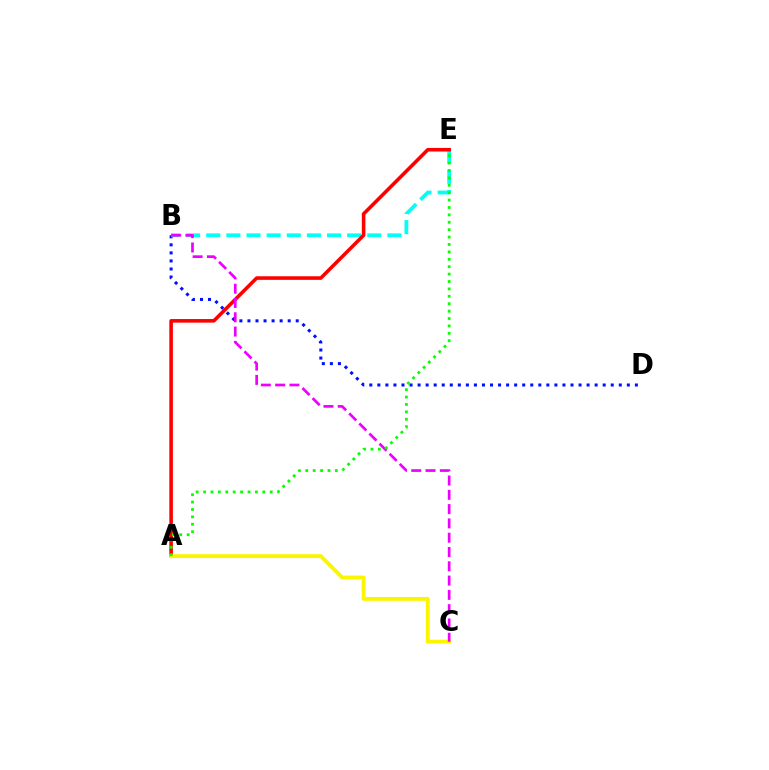{('B', 'D'): [{'color': '#0010ff', 'line_style': 'dotted', 'thickness': 2.19}], ('B', 'E'): [{'color': '#00fff6', 'line_style': 'dashed', 'thickness': 2.73}], ('A', 'E'): [{'color': '#ff0000', 'line_style': 'solid', 'thickness': 2.58}, {'color': '#08ff00', 'line_style': 'dotted', 'thickness': 2.01}], ('A', 'C'): [{'color': '#fcf500', 'line_style': 'solid', 'thickness': 2.78}], ('B', 'C'): [{'color': '#ee00ff', 'line_style': 'dashed', 'thickness': 1.94}]}